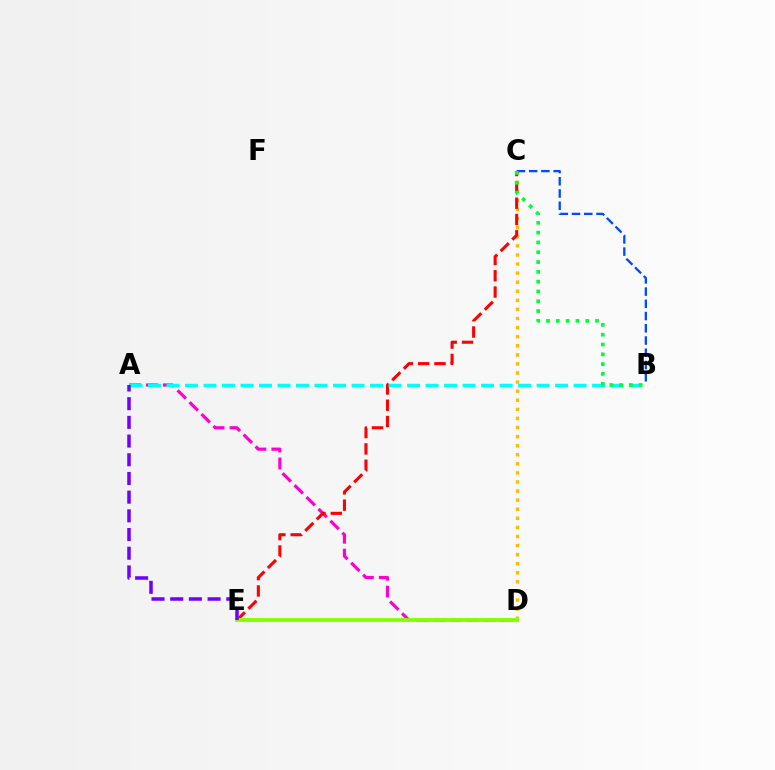{('A', 'D'): [{'color': '#ff00cf', 'line_style': 'dashed', 'thickness': 2.29}], ('C', 'D'): [{'color': '#ffbd00', 'line_style': 'dotted', 'thickness': 2.47}], ('C', 'E'): [{'color': '#ff0000', 'line_style': 'dashed', 'thickness': 2.22}], ('A', 'B'): [{'color': '#00fff6', 'line_style': 'dashed', 'thickness': 2.51}], ('B', 'C'): [{'color': '#004bff', 'line_style': 'dashed', 'thickness': 1.66}, {'color': '#00ff39', 'line_style': 'dotted', 'thickness': 2.66}], ('D', 'E'): [{'color': '#84ff00', 'line_style': 'solid', 'thickness': 2.76}], ('A', 'E'): [{'color': '#7200ff', 'line_style': 'dashed', 'thickness': 2.54}]}